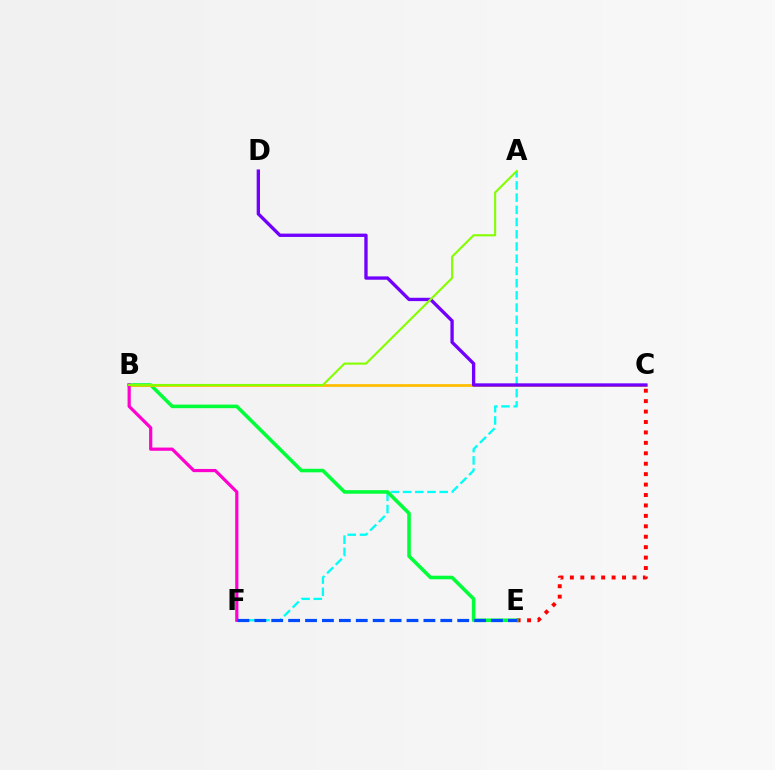{('C', 'E'): [{'color': '#ff0000', 'line_style': 'dotted', 'thickness': 2.83}], ('A', 'F'): [{'color': '#00fff6', 'line_style': 'dashed', 'thickness': 1.66}], ('B', 'E'): [{'color': '#00ff39', 'line_style': 'solid', 'thickness': 2.56}], ('B', 'C'): [{'color': '#ffbd00', 'line_style': 'solid', 'thickness': 1.97}], ('B', 'F'): [{'color': '#ff00cf', 'line_style': 'solid', 'thickness': 2.3}], ('E', 'F'): [{'color': '#004bff', 'line_style': 'dashed', 'thickness': 2.3}], ('C', 'D'): [{'color': '#7200ff', 'line_style': 'solid', 'thickness': 2.4}], ('A', 'B'): [{'color': '#84ff00', 'line_style': 'solid', 'thickness': 1.52}]}